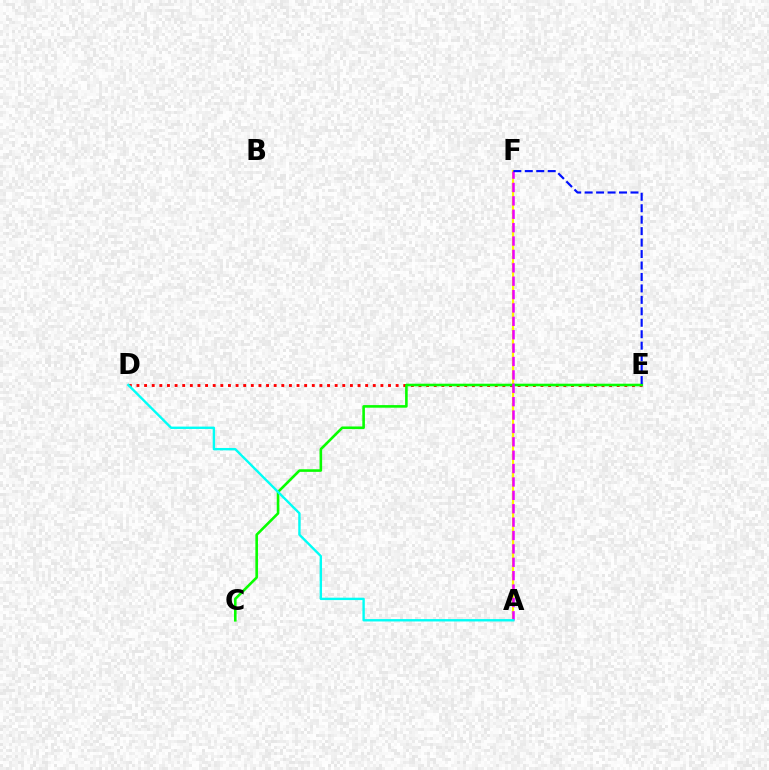{('A', 'F'): [{'color': '#fcf500', 'line_style': 'solid', 'thickness': 1.55}, {'color': '#ee00ff', 'line_style': 'dashed', 'thickness': 1.82}], ('D', 'E'): [{'color': '#ff0000', 'line_style': 'dotted', 'thickness': 2.07}], ('C', 'E'): [{'color': '#08ff00', 'line_style': 'solid', 'thickness': 1.87}], ('A', 'D'): [{'color': '#00fff6', 'line_style': 'solid', 'thickness': 1.71}], ('E', 'F'): [{'color': '#0010ff', 'line_style': 'dashed', 'thickness': 1.56}]}